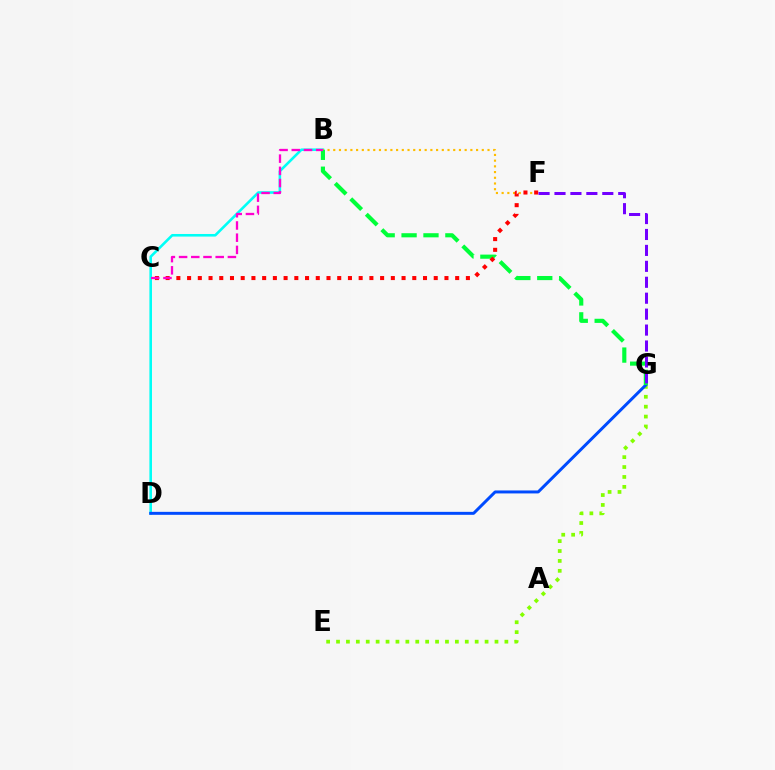{('E', 'G'): [{'color': '#84ff00', 'line_style': 'dotted', 'thickness': 2.69}], ('B', 'D'): [{'color': '#00fff6', 'line_style': 'solid', 'thickness': 1.87}], ('D', 'G'): [{'color': '#004bff', 'line_style': 'solid', 'thickness': 2.14}], ('B', 'F'): [{'color': '#ffbd00', 'line_style': 'dotted', 'thickness': 1.55}], ('B', 'G'): [{'color': '#00ff39', 'line_style': 'dashed', 'thickness': 2.98}], ('C', 'F'): [{'color': '#ff0000', 'line_style': 'dotted', 'thickness': 2.91}], ('B', 'C'): [{'color': '#ff00cf', 'line_style': 'dashed', 'thickness': 1.66}], ('F', 'G'): [{'color': '#7200ff', 'line_style': 'dashed', 'thickness': 2.16}]}